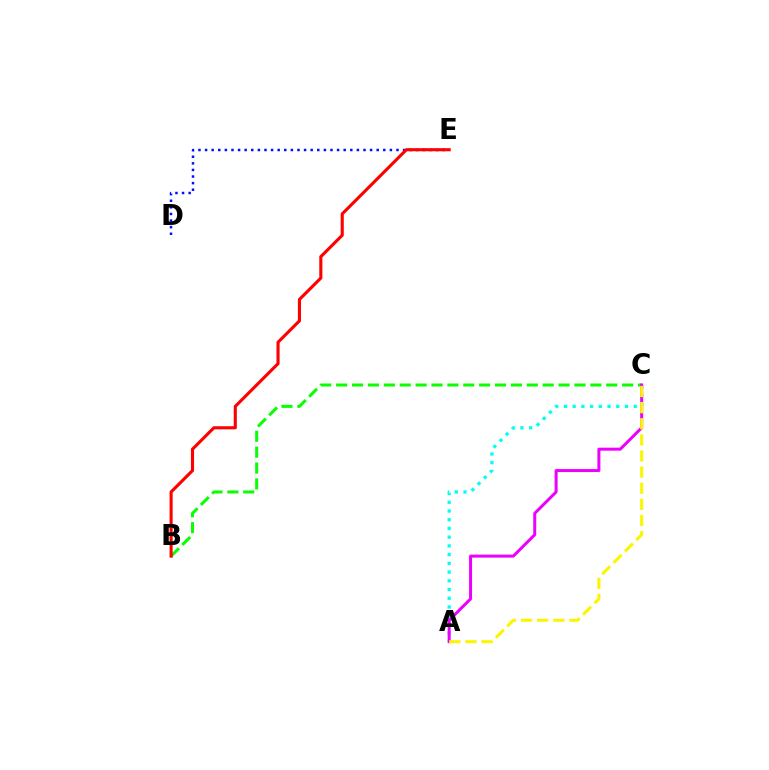{('D', 'E'): [{'color': '#0010ff', 'line_style': 'dotted', 'thickness': 1.79}], ('A', 'C'): [{'color': '#00fff6', 'line_style': 'dotted', 'thickness': 2.37}, {'color': '#ee00ff', 'line_style': 'solid', 'thickness': 2.16}, {'color': '#fcf500', 'line_style': 'dashed', 'thickness': 2.19}], ('B', 'C'): [{'color': '#08ff00', 'line_style': 'dashed', 'thickness': 2.16}], ('B', 'E'): [{'color': '#ff0000', 'line_style': 'solid', 'thickness': 2.24}]}